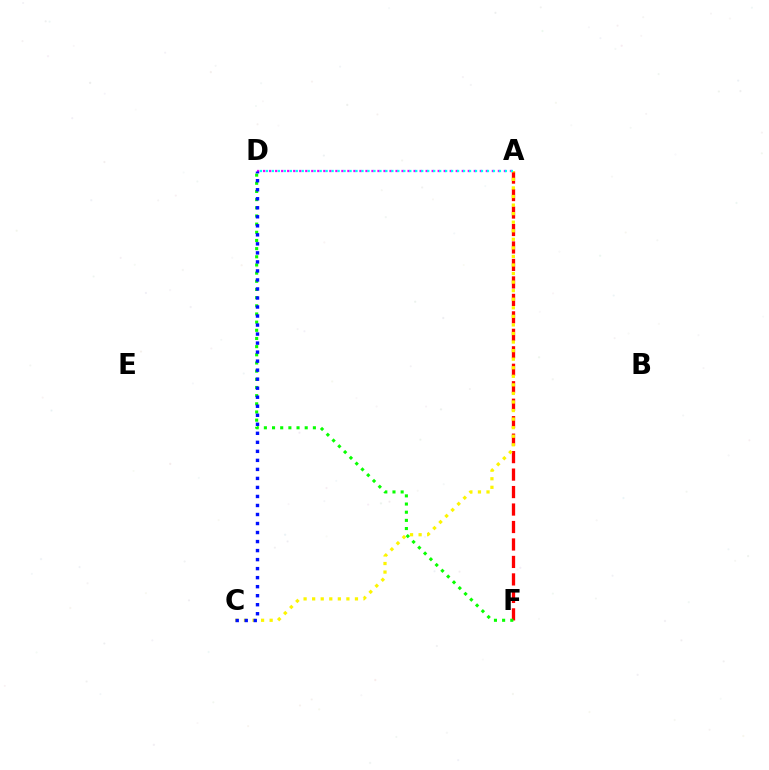{('A', 'F'): [{'color': '#ff0000', 'line_style': 'dashed', 'thickness': 2.37}], ('A', 'C'): [{'color': '#fcf500', 'line_style': 'dotted', 'thickness': 2.33}], ('D', 'F'): [{'color': '#08ff00', 'line_style': 'dotted', 'thickness': 2.22}], ('A', 'D'): [{'color': '#ee00ff', 'line_style': 'dotted', 'thickness': 1.64}, {'color': '#00fff6', 'line_style': 'dotted', 'thickness': 1.62}], ('C', 'D'): [{'color': '#0010ff', 'line_style': 'dotted', 'thickness': 2.45}]}